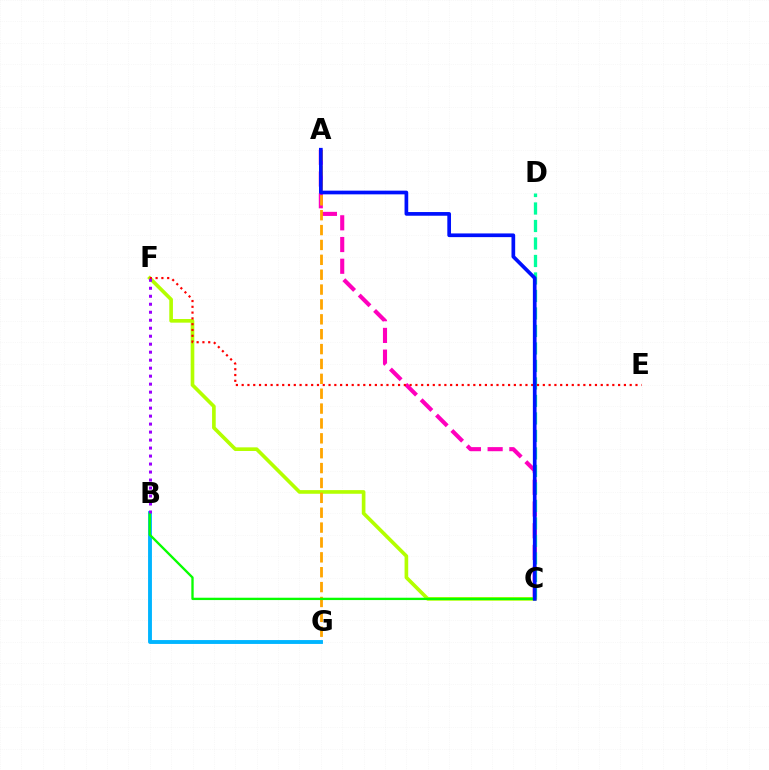{('A', 'C'): [{'color': '#ff00bd', 'line_style': 'dashed', 'thickness': 2.95}, {'color': '#0010ff', 'line_style': 'solid', 'thickness': 2.66}], ('C', 'D'): [{'color': '#00ff9d', 'line_style': 'dashed', 'thickness': 2.38}], ('C', 'F'): [{'color': '#b3ff00', 'line_style': 'solid', 'thickness': 2.62}], ('E', 'F'): [{'color': '#ff0000', 'line_style': 'dotted', 'thickness': 1.57}], ('A', 'G'): [{'color': '#ffa500', 'line_style': 'dashed', 'thickness': 2.02}], ('B', 'G'): [{'color': '#00b5ff', 'line_style': 'solid', 'thickness': 2.79}], ('B', 'C'): [{'color': '#08ff00', 'line_style': 'solid', 'thickness': 1.68}], ('B', 'F'): [{'color': '#9b00ff', 'line_style': 'dotted', 'thickness': 2.17}]}